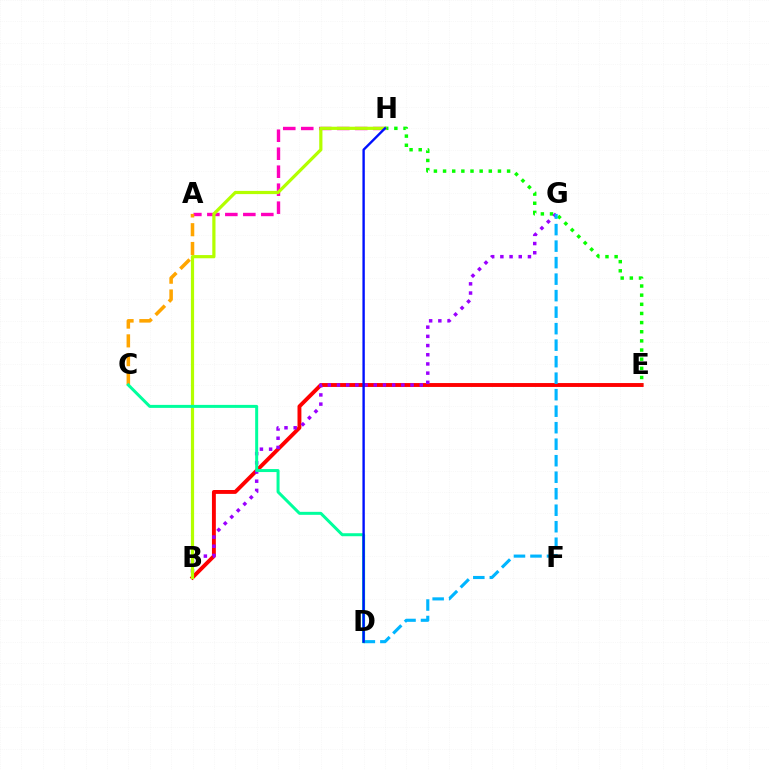{('B', 'E'): [{'color': '#ff0000', 'line_style': 'solid', 'thickness': 2.8}], ('A', 'H'): [{'color': '#ff00bd', 'line_style': 'dashed', 'thickness': 2.44}], ('E', 'H'): [{'color': '#08ff00', 'line_style': 'dotted', 'thickness': 2.49}], ('B', 'G'): [{'color': '#9b00ff', 'line_style': 'dotted', 'thickness': 2.5}], ('B', 'H'): [{'color': '#b3ff00', 'line_style': 'solid', 'thickness': 2.31}], ('A', 'C'): [{'color': '#ffa500', 'line_style': 'dashed', 'thickness': 2.55}], ('D', 'G'): [{'color': '#00b5ff', 'line_style': 'dashed', 'thickness': 2.24}], ('C', 'D'): [{'color': '#00ff9d', 'line_style': 'solid', 'thickness': 2.16}], ('D', 'H'): [{'color': '#0010ff', 'line_style': 'solid', 'thickness': 1.71}]}